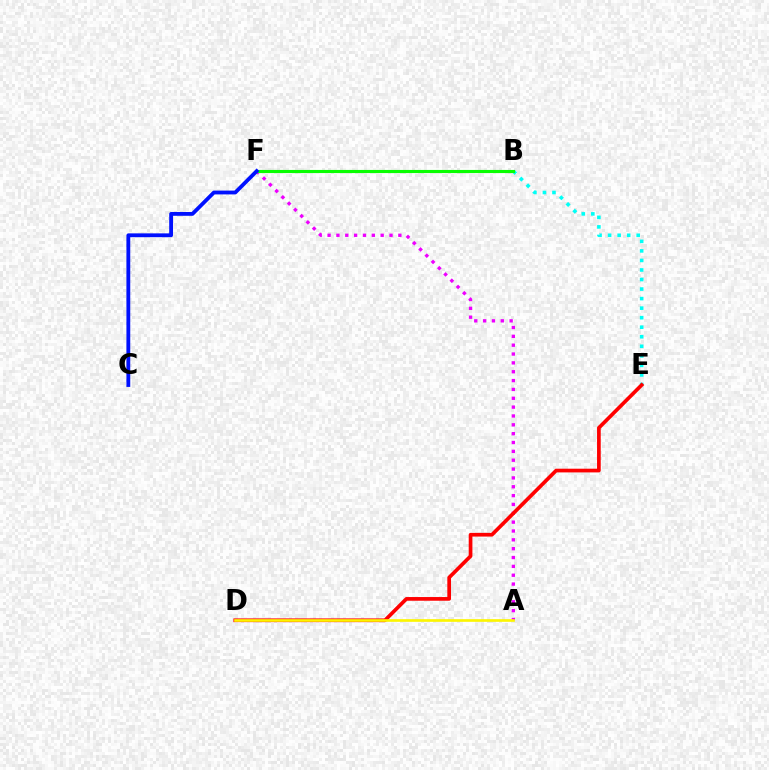{('A', 'F'): [{'color': '#ee00ff', 'line_style': 'dotted', 'thickness': 2.4}], ('B', 'E'): [{'color': '#00fff6', 'line_style': 'dotted', 'thickness': 2.59}], ('D', 'E'): [{'color': '#ff0000', 'line_style': 'solid', 'thickness': 2.66}], ('B', 'F'): [{'color': '#08ff00', 'line_style': 'solid', 'thickness': 2.25}], ('C', 'F'): [{'color': '#0010ff', 'line_style': 'solid', 'thickness': 2.75}], ('A', 'D'): [{'color': '#fcf500', 'line_style': 'solid', 'thickness': 1.92}]}